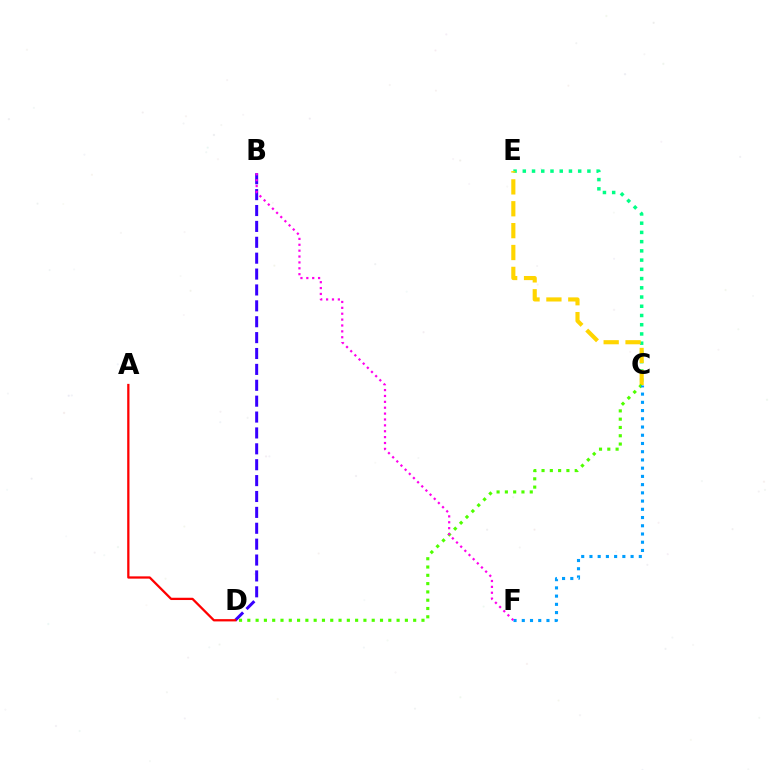{('C', 'E'): [{'color': '#00ff86', 'line_style': 'dotted', 'thickness': 2.51}, {'color': '#ffd500', 'line_style': 'dashed', 'thickness': 2.97}], ('B', 'D'): [{'color': '#3700ff', 'line_style': 'dashed', 'thickness': 2.16}], ('A', 'D'): [{'color': '#ff0000', 'line_style': 'solid', 'thickness': 1.64}], ('C', 'D'): [{'color': '#4fff00', 'line_style': 'dotted', 'thickness': 2.25}], ('C', 'F'): [{'color': '#009eff', 'line_style': 'dotted', 'thickness': 2.24}], ('B', 'F'): [{'color': '#ff00ed', 'line_style': 'dotted', 'thickness': 1.6}]}